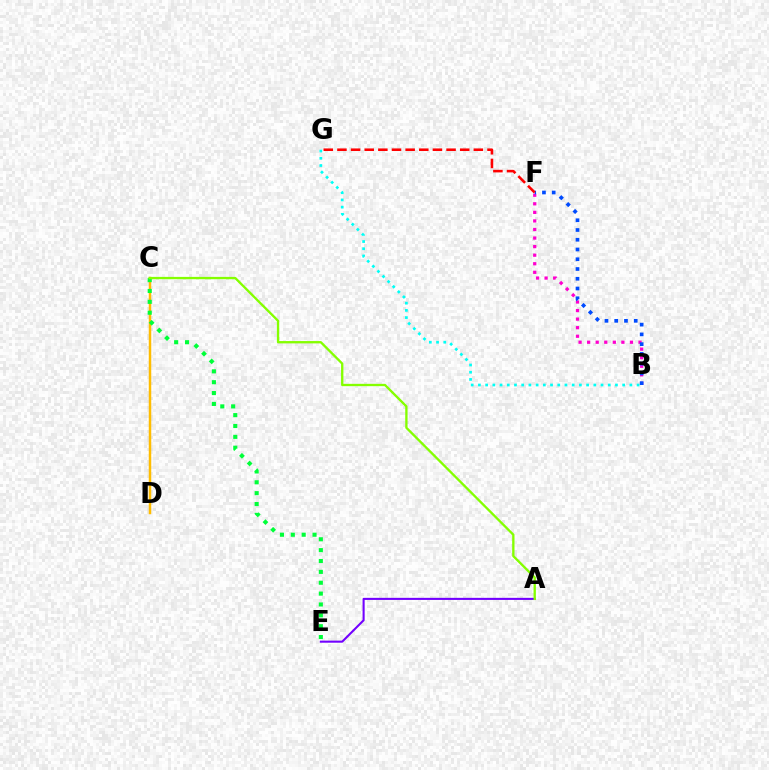{('B', 'G'): [{'color': '#00fff6', 'line_style': 'dotted', 'thickness': 1.96}], ('C', 'D'): [{'color': '#ffbd00', 'line_style': 'solid', 'thickness': 1.79}], ('B', 'F'): [{'color': '#ff00cf', 'line_style': 'dotted', 'thickness': 2.33}, {'color': '#004bff', 'line_style': 'dotted', 'thickness': 2.65}], ('F', 'G'): [{'color': '#ff0000', 'line_style': 'dashed', 'thickness': 1.85}], ('C', 'E'): [{'color': '#00ff39', 'line_style': 'dotted', 'thickness': 2.95}], ('A', 'E'): [{'color': '#7200ff', 'line_style': 'solid', 'thickness': 1.5}], ('A', 'C'): [{'color': '#84ff00', 'line_style': 'solid', 'thickness': 1.68}]}